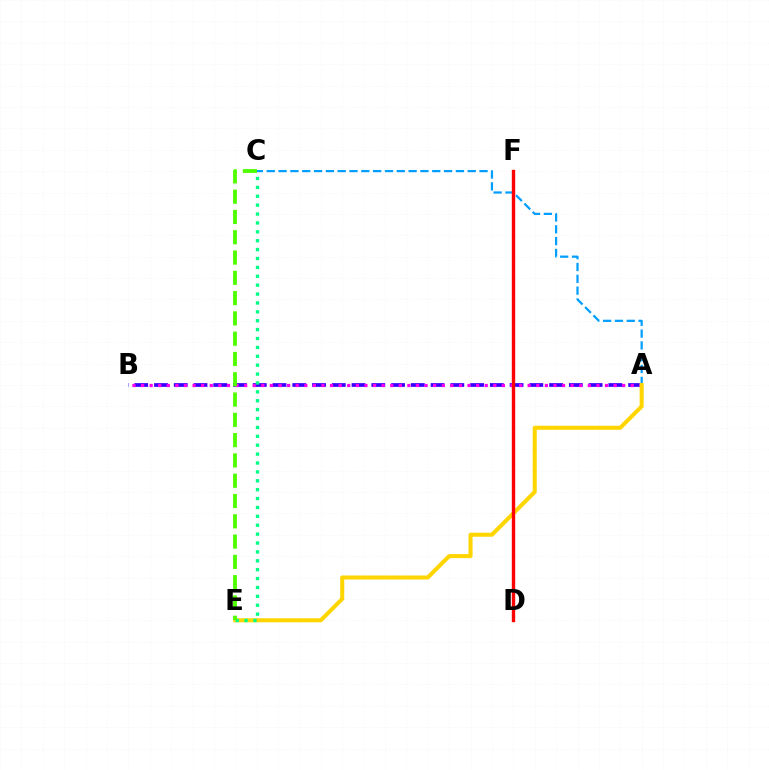{('A', 'B'): [{'color': '#3700ff', 'line_style': 'dashed', 'thickness': 2.68}, {'color': '#ff00ed', 'line_style': 'dotted', 'thickness': 2.33}], ('A', 'C'): [{'color': '#009eff', 'line_style': 'dashed', 'thickness': 1.61}], ('A', 'E'): [{'color': '#ffd500', 'line_style': 'solid', 'thickness': 2.91}], ('C', 'E'): [{'color': '#00ff86', 'line_style': 'dotted', 'thickness': 2.42}, {'color': '#4fff00', 'line_style': 'dashed', 'thickness': 2.76}], ('D', 'F'): [{'color': '#ff0000', 'line_style': 'solid', 'thickness': 2.43}]}